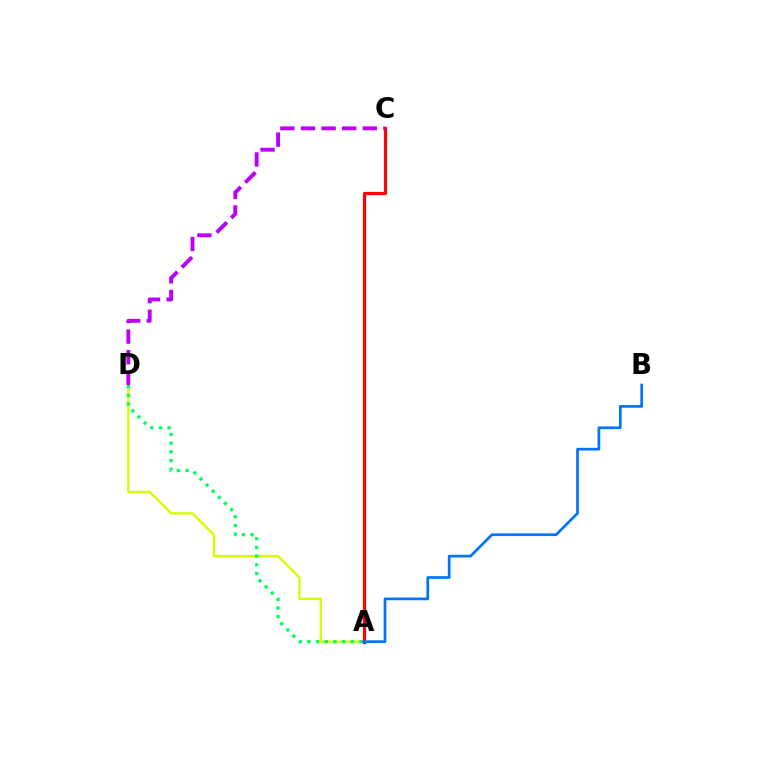{('A', 'D'): [{'color': '#d1ff00', 'line_style': 'solid', 'thickness': 1.71}, {'color': '#00ff5c', 'line_style': 'dotted', 'thickness': 2.36}], ('A', 'C'): [{'color': '#ff0000', 'line_style': 'solid', 'thickness': 2.31}], ('A', 'B'): [{'color': '#0074ff', 'line_style': 'solid', 'thickness': 1.95}], ('C', 'D'): [{'color': '#b900ff', 'line_style': 'dashed', 'thickness': 2.8}]}